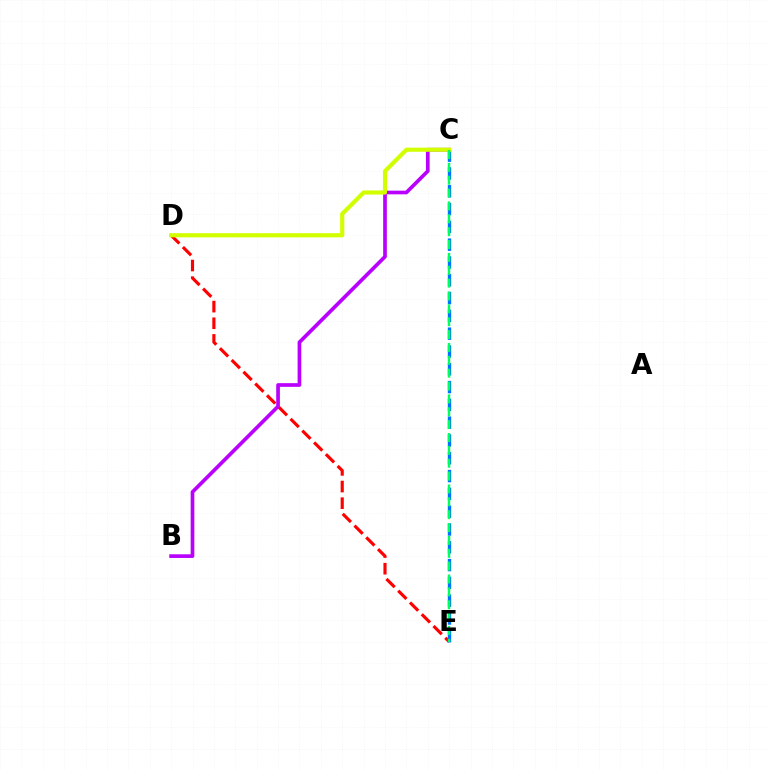{('D', 'E'): [{'color': '#ff0000', 'line_style': 'dashed', 'thickness': 2.26}], ('B', 'C'): [{'color': '#b900ff', 'line_style': 'solid', 'thickness': 2.65}], ('C', 'E'): [{'color': '#0074ff', 'line_style': 'dashed', 'thickness': 2.42}, {'color': '#00ff5c', 'line_style': 'dashed', 'thickness': 1.75}], ('C', 'D'): [{'color': '#d1ff00', 'line_style': 'solid', 'thickness': 2.99}]}